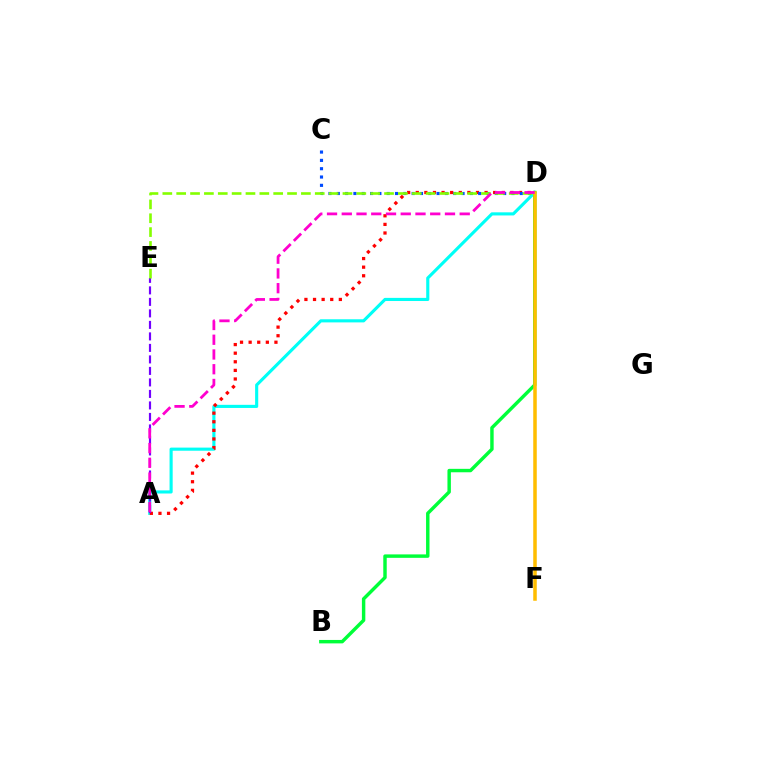{('A', 'D'): [{'color': '#00fff6', 'line_style': 'solid', 'thickness': 2.25}, {'color': '#ff0000', 'line_style': 'dotted', 'thickness': 2.34}, {'color': '#ff00cf', 'line_style': 'dashed', 'thickness': 2.0}], ('B', 'D'): [{'color': '#00ff39', 'line_style': 'solid', 'thickness': 2.47}], ('A', 'E'): [{'color': '#7200ff', 'line_style': 'dashed', 'thickness': 1.56}], ('C', 'D'): [{'color': '#004bff', 'line_style': 'dotted', 'thickness': 2.26}], ('D', 'E'): [{'color': '#84ff00', 'line_style': 'dashed', 'thickness': 1.88}], ('D', 'F'): [{'color': '#ffbd00', 'line_style': 'solid', 'thickness': 2.54}]}